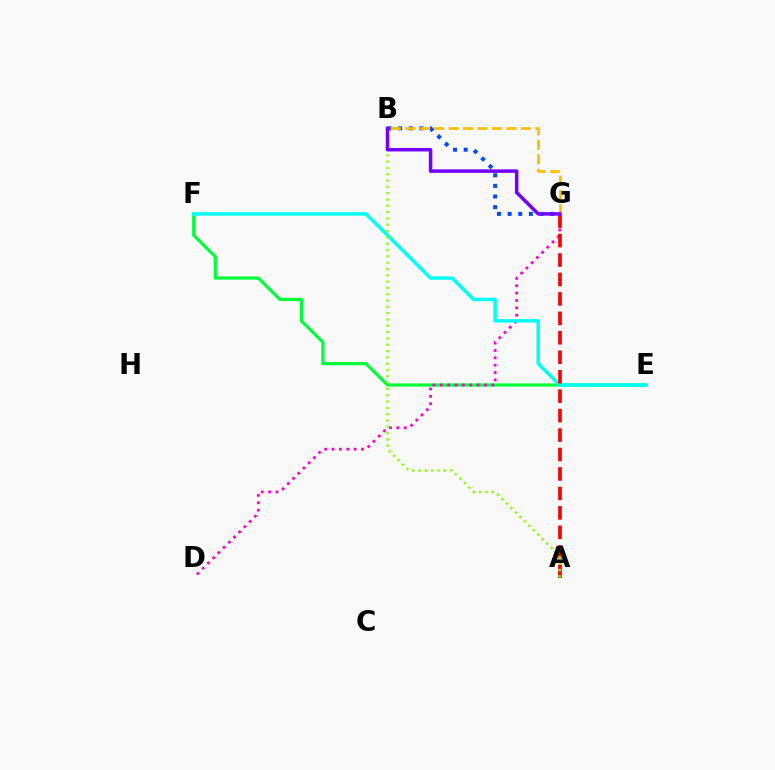{('B', 'G'): [{'color': '#004bff', 'line_style': 'dotted', 'thickness': 2.89}, {'color': '#ffbd00', 'line_style': 'dashed', 'thickness': 1.96}, {'color': '#7200ff', 'line_style': 'solid', 'thickness': 2.52}], ('E', 'F'): [{'color': '#00ff39', 'line_style': 'solid', 'thickness': 2.3}, {'color': '#00fff6', 'line_style': 'solid', 'thickness': 2.5}], ('D', 'G'): [{'color': '#ff00cf', 'line_style': 'dotted', 'thickness': 2.0}], ('A', 'G'): [{'color': '#ff0000', 'line_style': 'dashed', 'thickness': 2.64}], ('A', 'B'): [{'color': '#84ff00', 'line_style': 'dotted', 'thickness': 1.72}]}